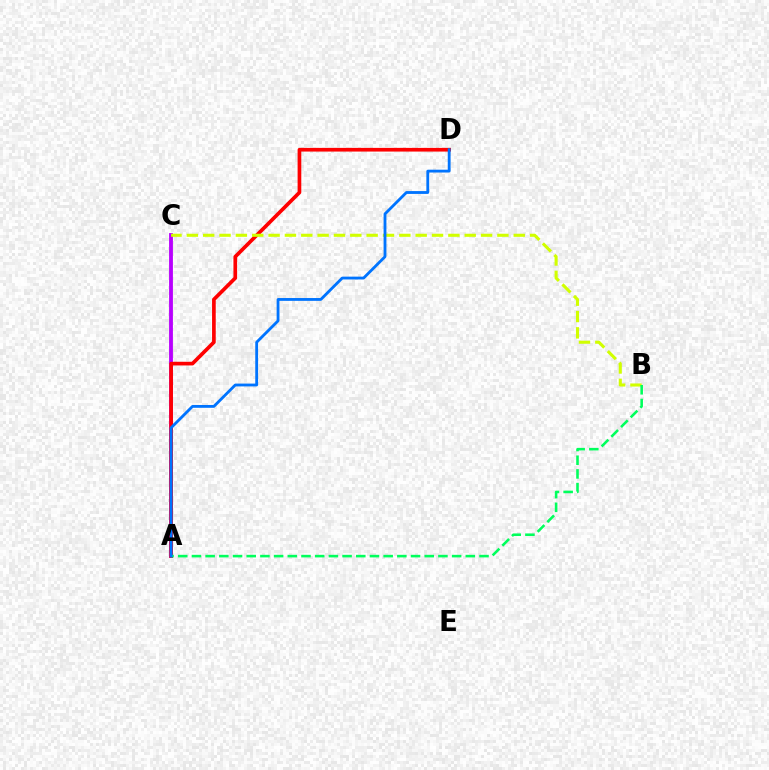{('A', 'C'): [{'color': '#b900ff', 'line_style': 'solid', 'thickness': 2.76}], ('A', 'D'): [{'color': '#ff0000', 'line_style': 'solid', 'thickness': 2.65}, {'color': '#0074ff', 'line_style': 'solid', 'thickness': 2.04}], ('B', 'C'): [{'color': '#d1ff00', 'line_style': 'dashed', 'thickness': 2.22}], ('A', 'B'): [{'color': '#00ff5c', 'line_style': 'dashed', 'thickness': 1.86}]}